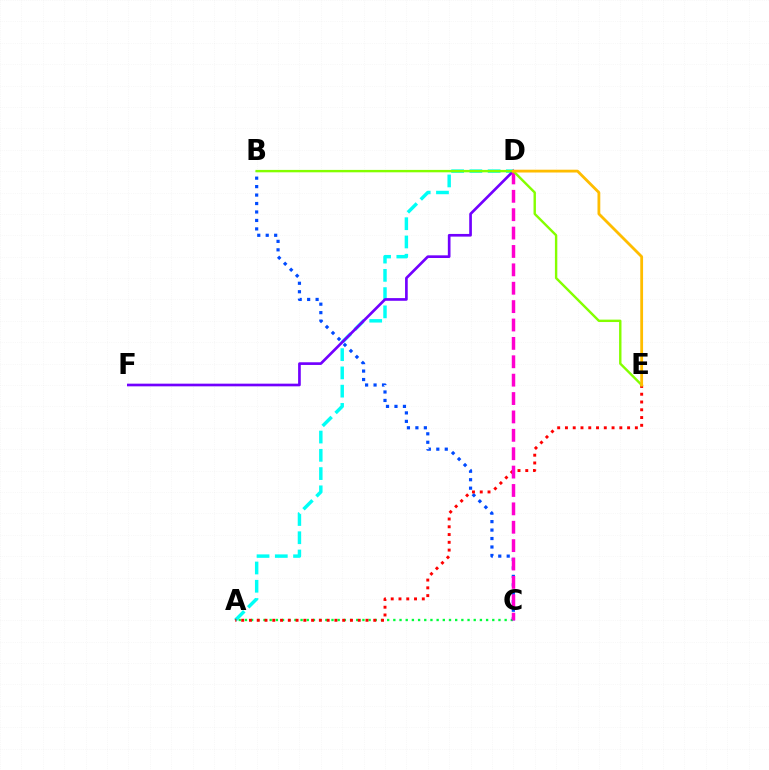{('A', 'D'): [{'color': '#00fff6', 'line_style': 'dashed', 'thickness': 2.48}], ('A', 'C'): [{'color': '#00ff39', 'line_style': 'dotted', 'thickness': 1.68}], ('B', 'C'): [{'color': '#004bff', 'line_style': 'dotted', 'thickness': 2.3}], ('A', 'E'): [{'color': '#ff0000', 'line_style': 'dotted', 'thickness': 2.11}], ('D', 'F'): [{'color': '#7200ff', 'line_style': 'solid', 'thickness': 1.92}], ('C', 'D'): [{'color': '#ff00cf', 'line_style': 'dashed', 'thickness': 2.5}], ('B', 'E'): [{'color': '#84ff00', 'line_style': 'solid', 'thickness': 1.73}], ('D', 'E'): [{'color': '#ffbd00', 'line_style': 'solid', 'thickness': 2.02}]}